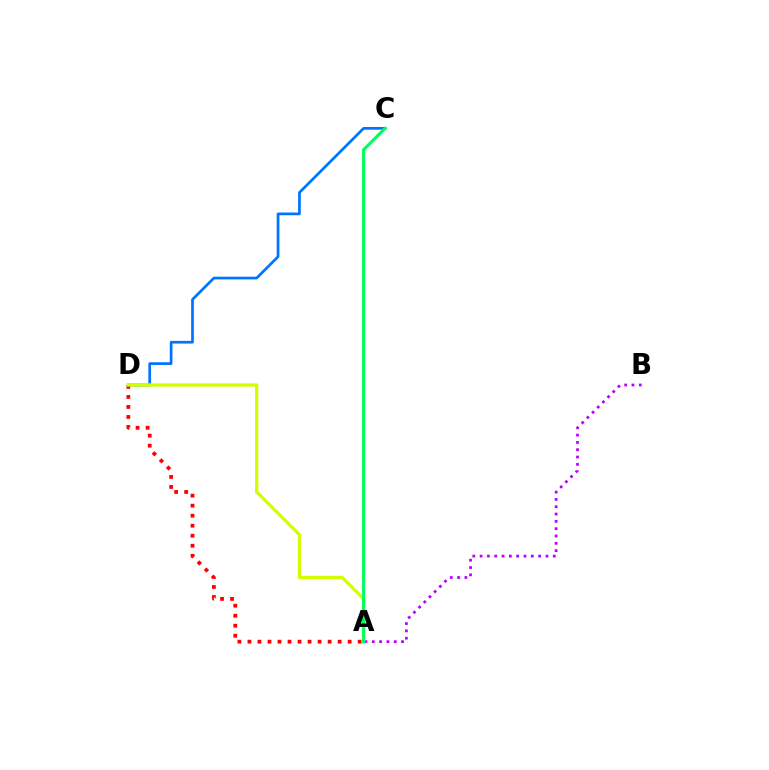{('A', 'B'): [{'color': '#b900ff', 'line_style': 'dotted', 'thickness': 1.99}], ('A', 'D'): [{'color': '#ff0000', 'line_style': 'dotted', 'thickness': 2.72}, {'color': '#d1ff00', 'line_style': 'solid', 'thickness': 2.4}], ('C', 'D'): [{'color': '#0074ff', 'line_style': 'solid', 'thickness': 1.95}], ('A', 'C'): [{'color': '#00ff5c', 'line_style': 'solid', 'thickness': 2.19}]}